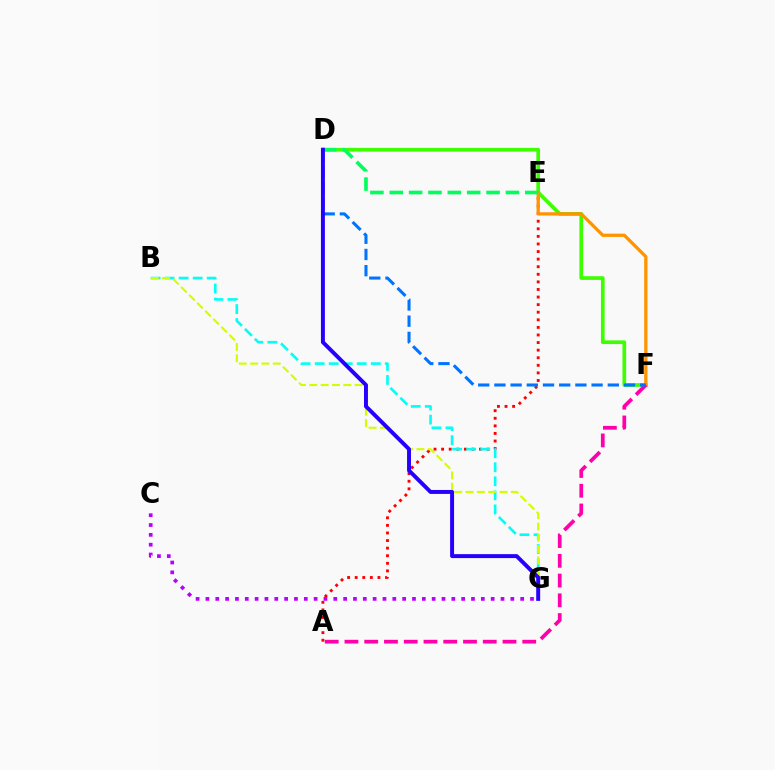{('A', 'E'): [{'color': '#ff0000', 'line_style': 'dotted', 'thickness': 2.06}], ('B', 'G'): [{'color': '#00fff6', 'line_style': 'dashed', 'thickness': 1.91}, {'color': '#d1ff00', 'line_style': 'dashed', 'thickness': 1.54}], ('D', 'F'): [{'color': '#3dff00', 'line_style': 'solid', 'thickness': 2.65}, {'color': '#0074ff', 'line_style': 'dashed', 'thickness': 2.2}], ('E', 'F'): [{'color': '#ff9400', 'line_style': 'solid', 'thickness': 2.36}], ('A', 'F'): [{'color': '#ff00ac', 'line_style': 'dashed', 'thickness': 2.68}], ('D', 'E'): [{'color': '#00ff5c', 'line_style': 'dashed', 'thickness': 2.63}], ('D', 'G'): [{'color': '#2500ff', 'line_style': 'solid', 'thickness': 2.84}], ('C', 'G'): [{'color': '#b900ff', 'line_style': 'dotted', 'thickness': 2.67}]}